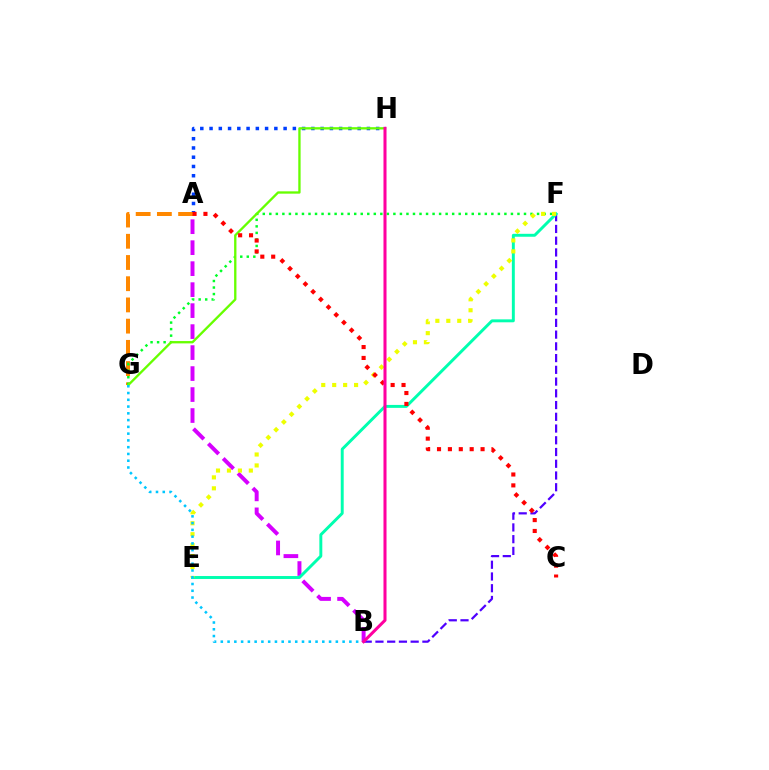{('B', 'F'): [{'color': '#4f00ff', 'line_style': 'dashed', 'thickness': 1.59}], ('A', 'B'): [{'color': '#d600ff', 'line_style': 'dashed', 'thickness': 2.85}], ('A', 'H'): [{'color': '#003fff', 'line_style': 'dotted', 'thickness': 2.51}], ('E', 'F'): [{'color': '#00ffaf', 'line_style': 'solid', 'thickness': 2.12}, {'color': '#eeff00', 'line_style': 'dotted', 'thickness': 2.97}], ('A', 'G'): [{'color': '#ff8800', 'line_style': 'dashed', 'thickness': 2.88}], ('F', 'G'): [{'color': '#00ff27', 'line_style': 'dotted', 'thickness': 1.77}], ('G', 'H'): [{'color': '#66ff00', 'line_style': 'solid', 'thickness': 1.68}], ('A', 'C'): [{'color': '#ff0000', 'line_style': 'dotted', 'thickness': 2.96}], ('B', 'G'): [{'color': '#00c7ff', 'line_style': 'dotted', 'thickness': 1.84}], ('B', 'H'): [{'color': '#ff00a0', 'line_style': 'solid', 'thickness': 2.19}]}